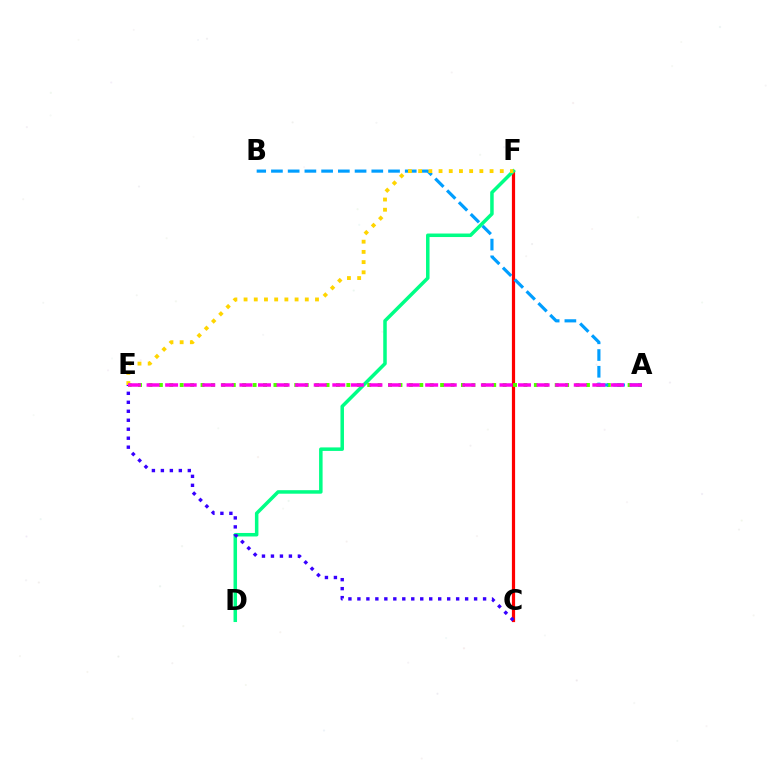{('C', 'F'): [{'color': '#ff0000', 'line_style': 'solid', 'thickness': 2.31}], ('D', 'F'): [{'color': '#00ff86', 'line_style': 'solid', 'thickness': 2.53}], ('C', 'E'): [{'color': '#3700ff', 'line_style': 'dotted', 'thickness': 2.44}], ('A', 'E'): [{'color': '#4fff00', 'line_style': 'dotted', 'thickness': 2.83}, {'color': '#ff00ed', 'line_style': 'dashed', 'thickness': 2.52}], ('A', 'B'): [{'color': '#009eff', 'line_style': 'dashed', 'thickness': 2.27}], ('E', 'F'): [{'color': '#ffd500', 'line_style': 'dotted', 'thickness': 2.77}]}